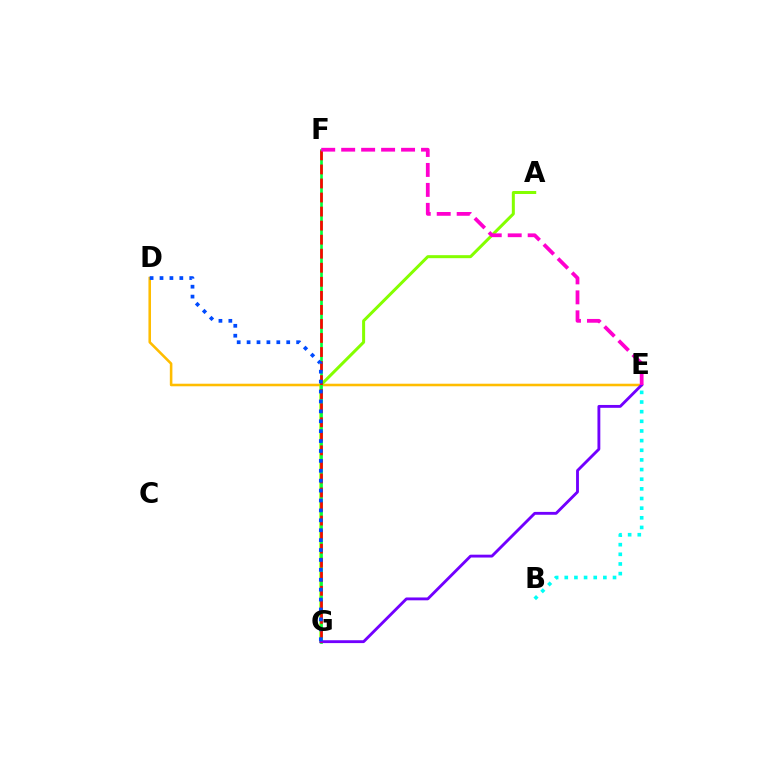{('D', 'E'): [{'color': '#ffbd00', 'line_style': 'solid', 'thickness': 1.85}], ('A', 'G'): [{'color': '#84ff00', 'line_style': 'solid', 'thickness': 2.17}], ('F', 'G'): [{'color': '#00ff39', 'line_style': 'solid', 'thickness': 1.92}, {'color': '#ff0000', 'line_style': 'dashed', 'thickness': 1.91}], ('B', 'E'): [{'color': '#00fff6', 'line_style': 'dotted', 'thickness': 2.62}], ('E', 'G'): [{'color': '#7200ff', 'line_style': 'solid', 'thickness': 2.06}], ('D', 'G'): [{'color': '#004bff', 'line_style': 'dotted', 'thickness': 2.69}], ('E', 'F'): [{'color': '#ff00cf', 'line_style': 'dashed', 'thickness': 2.71}]}